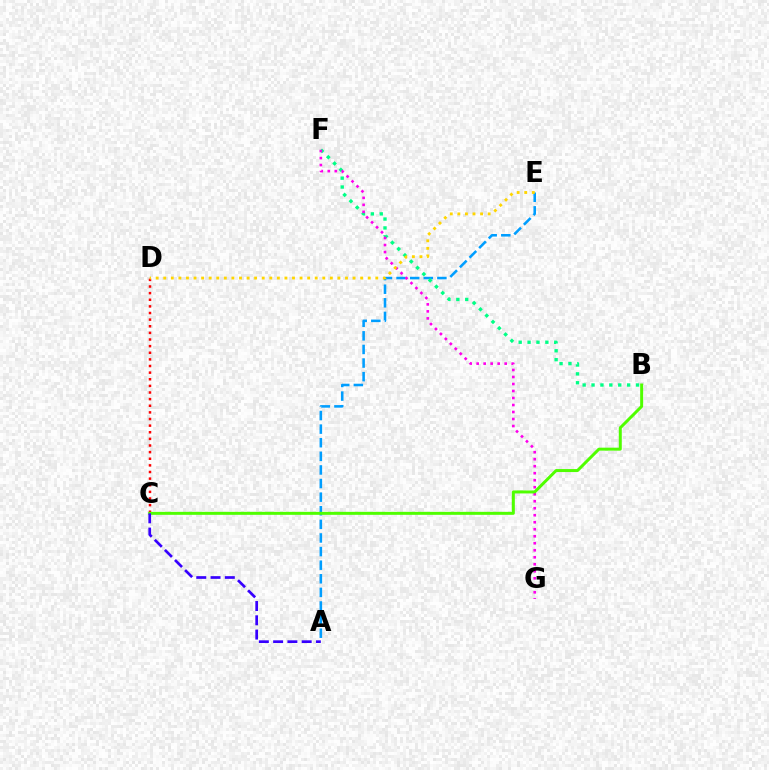{('A', 'E'): [{'color': '#009eff', 'line_style': 'dashed', 'thickness': 1.85}], ('C', 'D'): [{'color': '#ff0000', 'line_style': 'dotted', 'thickness': 1.8}], ('B', 'F'): [{'color': '#00ff86', 'line_style': 'dotted', 'thickness': 2.42}], ('F', 'G'): [{'color': '#ff00ed', 'line_style': 'dotted', 'thickness': 1.9}], ('B', 'C'): [{'color': '#4fff00', 'line_style': 'solid', 'thickness': 2.15}], ('D', 'E'): [{'color': '#ffd500', 'line_style': 'dotted', 'thickness': 2.06}], ('A', 'C'): [{'color': '#3700ff', 'line_style': 'dashed', 'thickness': 1.94}]}